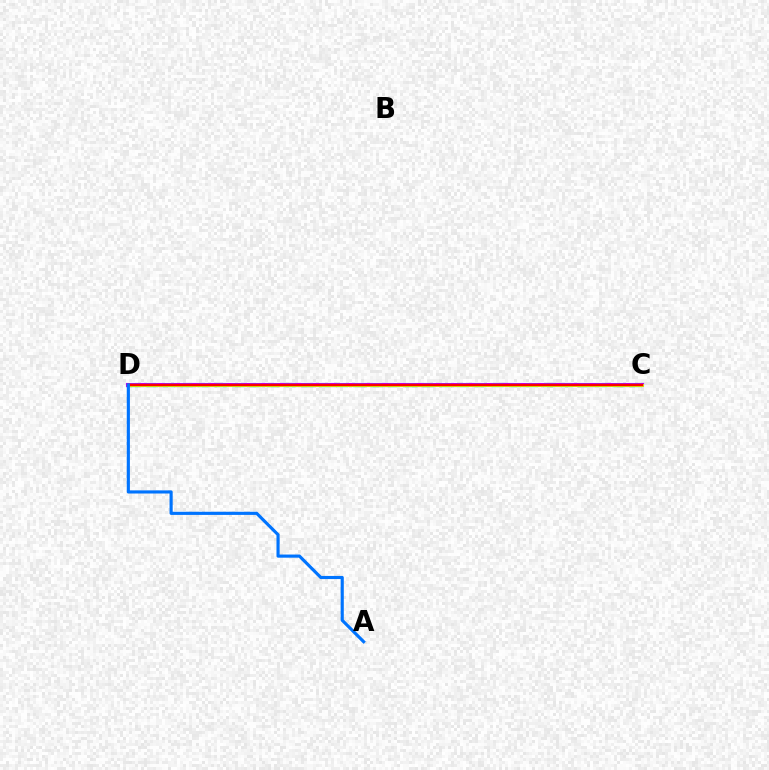{('C', 'D'): [{'color': '#b900ff', 'line_style': 'solid', 'thickness': 2.94}, {'color': '#00ff5c', 'line_style': 'dashed', 'thickness': 2.35}, {'color': '#d1ff00', 'line_style': 'solid', 'thickness': 2.11}, {'color': '#ff0000', 'line_style': 'solid', 'thickness': 1.69}], ('A', 'D'): [{'color': '#0074ff', 'line_style': 'solid', 'thickness': 2.26}]}